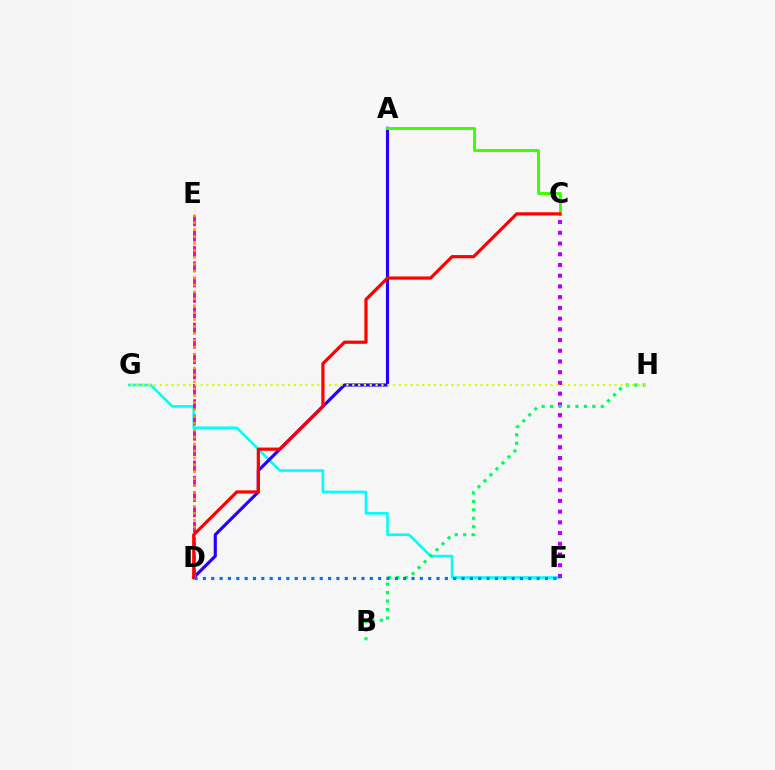{('F', 'G'): [{'color': '#00fff6', 'line_style': 'solid', 'thickness': 1.89}], ('D', 'E'): [{'color': '#ff00ac', 'line_style': 'dashed', 'thickness': 2.08}, {'color': '#ff9400', 'line_style': 'dotted', 'thickness': 1.88}], ('A', 'D'): [{'color': '#2500ff', 'line_style': 'solid', 'thickness': 2.27}], ('A', 'C'): [{'color': '#3dff00', 'line_style': 'solid', 'thickness': 2.12}], ('C', 'F'): [{'color': '#b900ff', 'line_style': 'dotted', 'thickness': 2.91}], ('B', 'H'): [{'color': '#00ff5c', 'line_style': 'dotted', 'thickness': 2.3}], ('G', 'H'): [{'color': '#d1ff00', 'line_style': 'dotted', 'thickness': 1.58}], ('C', 'D'): [{'color': '#ff0000', 'line_style': 'solid', 'thickness': 2.3}], ('D', 'F'): [{'color': '#0074ff', 'line_style': 'dotted', 'thickness': 2.27}]}